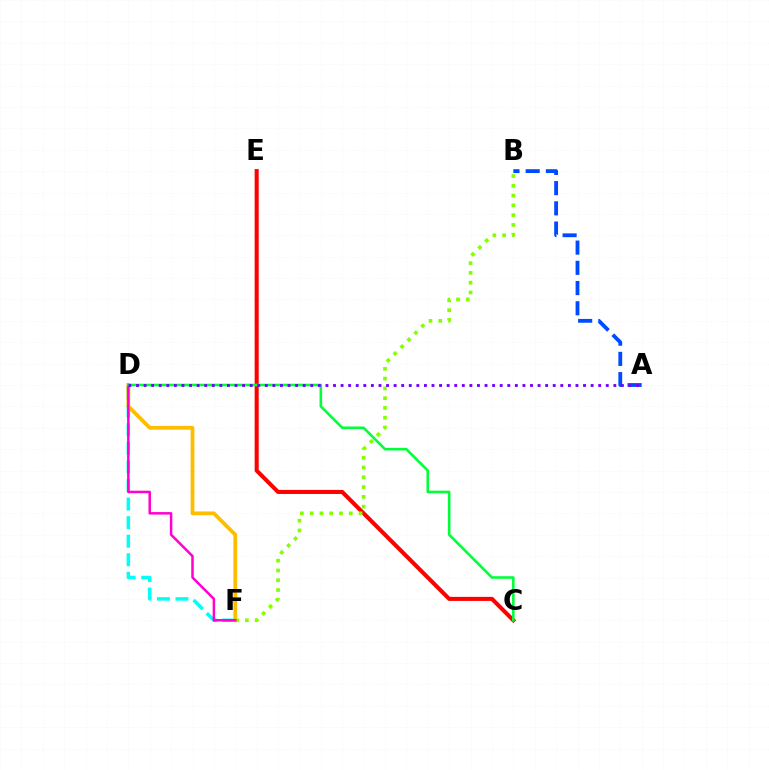{('D', 'F'): [{'color': '#00fff6', 'line_style': 'dashed', 'thickness': 2.52}, {'color': '#ffbd00', 'line_style': 'solid', 'thickness': 2.72}, {'color': '#ff00cf', 'line_style': 'solid', 'thickness': 1.79}], ('C', 'E'): [{'color': '#ff0000', 'line_style': 'solid', 'thickness': 2.92}], ('B', 'F'): [{'color': '#84ff00', 'line_style': 'dotted', 'thickness': 2.66}], ('C', 'D'): [{'color': '#00ff39', 'line_style': 'solid', 'thickness': 1.86}], ('A', 'B'): [{'color': '#004bff', 'line_style': 'dashed', 'thickness': 2.75}], ('A', 'D'): [{'color': '#7200ff', 'line_style': 'dotted', 'thickness': 2.06}]}